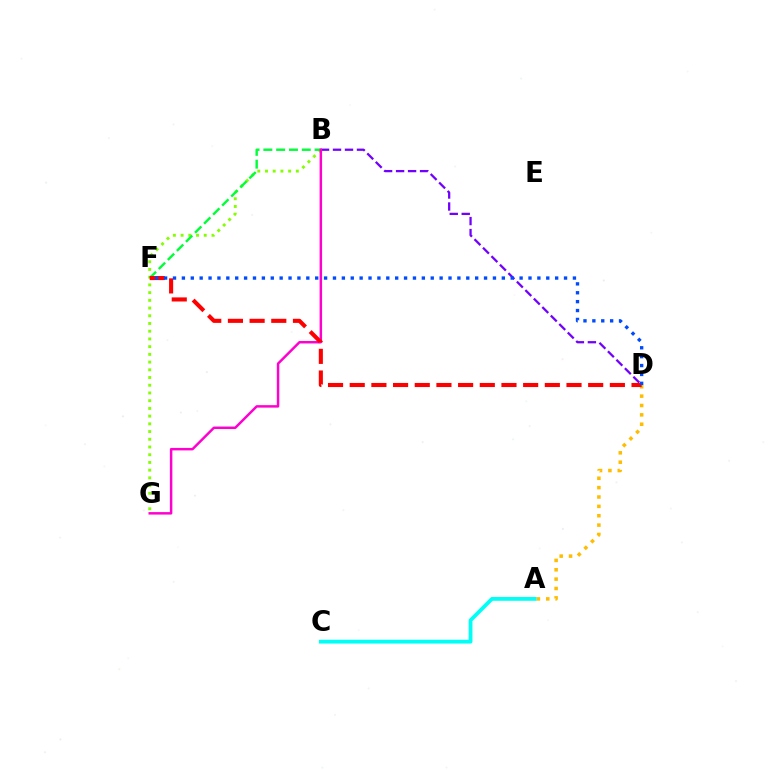{('A', 'D'): [{'color': '#ffbd00', 'line_style': 'dotted', 'thickness': 2.54}], ('B', 'D'): [{'color': '#7200ff', 'line_style': 'dashed', 'thickness': 1.63}], ('B', 'G'): [{'color': '#84ff00', 'line_style': 'dotted', 'thickness': 2.1}, {'color': '#ff00cf', 'line_style': 'solid', 'thickness': 1.78}], ('B', 'F'): [{'color': '#00ff39', 'line_style': 'dashed', 'thickness': 1.74}], ('D', 'F'): [{'color': '#ff0000', 'line_style': 'dashed', 'thickness': 2.95}, {'color': '#004bff', 'line_style': 'dotted', 'thickness': 2.41}], ('A', 'C'): [{'color': '#00fff6', 'line_style': 'solid', 'thickness': 2.73}]}